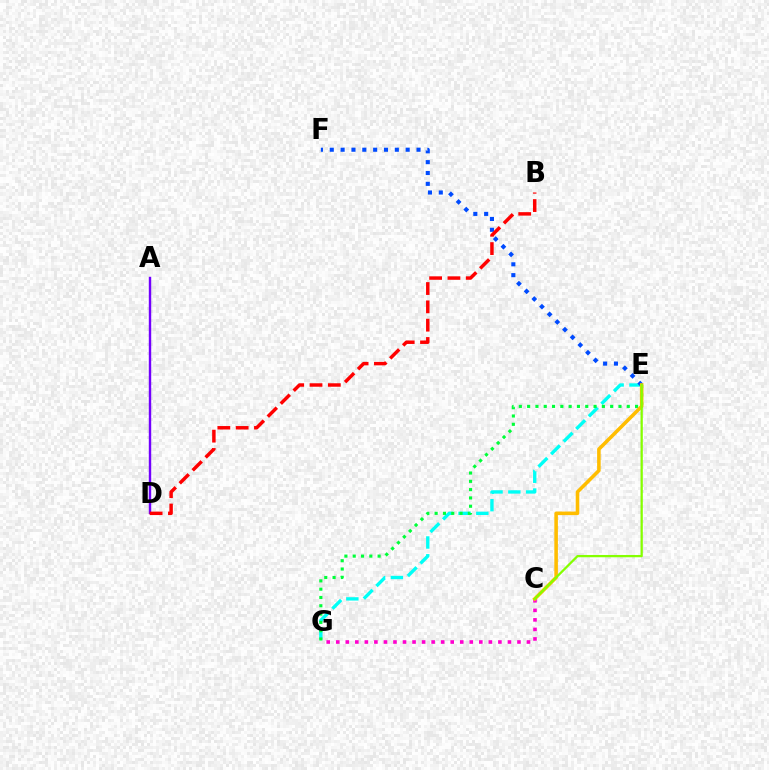{('E', 'G'): [{'color': '#00fff6', 'line_style': 'dashed', 'thickness': 2.42}, {'color': '#00ff39', 'line_style': 'dotted', 'thickness': 2.26}], ('A', 'D'): [{'color': '#7200ff', 'line_style': 'solid', 'thickness': 1.74}], ('E', 'F'): [{'color': '#004bff', 'line_style': 'dotted', 'thickness': 2.95}], ('C', 'G'): [{'color': '#ff00cf', 'line_style': 'dotted', 'thickness': 2.59}], ('B', 'D'): [{'color': '#ff0000', 'line_style': 'dashed', 'thickness': 2.49}], ('C', 'E'): [{'color': '#ffbd00', 'line_style': 'solid', 'thickness': 2.56}, {'color': '#84ff00', 'line_style': 'solid', 'thickness': 1.64}]}